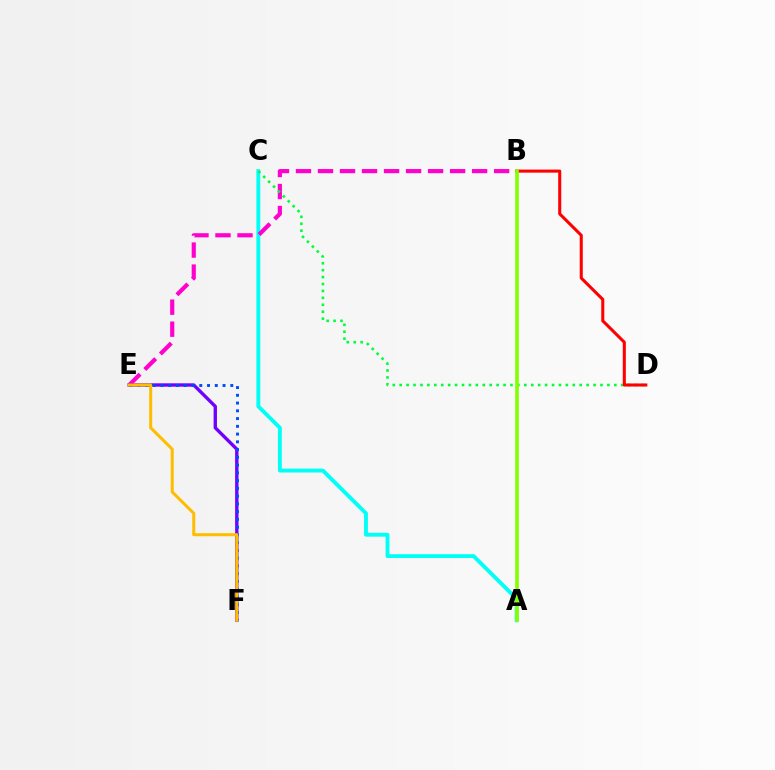{('A', 'C'): [{'color': '#00fff6', 'line_style': 'solid', 'thickness': 2.78}], ('B', 'E'): [{'color': '#ff00cf', 'line_style': 'dashed', 'thickness': 2.99}], ('E', 'F'): [{'color': '#7200ff', 'line_style': 'solid', 'thickness': 2.42}, {'color': '#004bff', 'line_style': 'dotted', 'thickness': 2.11}, {'color': '#ffbd00', 'line_style': 'solid', 'thickness': 2.18}], ('C', 'D'): [{'color': '#00ff39', 'line_style': 'dotted', 'thickness': 1.88}], ('B', 'D'): [{'color': '#ff0000', 'line_style': 'solid', 'thickness': 2.2}], ('A', 'B'): [{'color': '#84ff00', 'line_style': 'solid', 'thickness': 2.6}]}